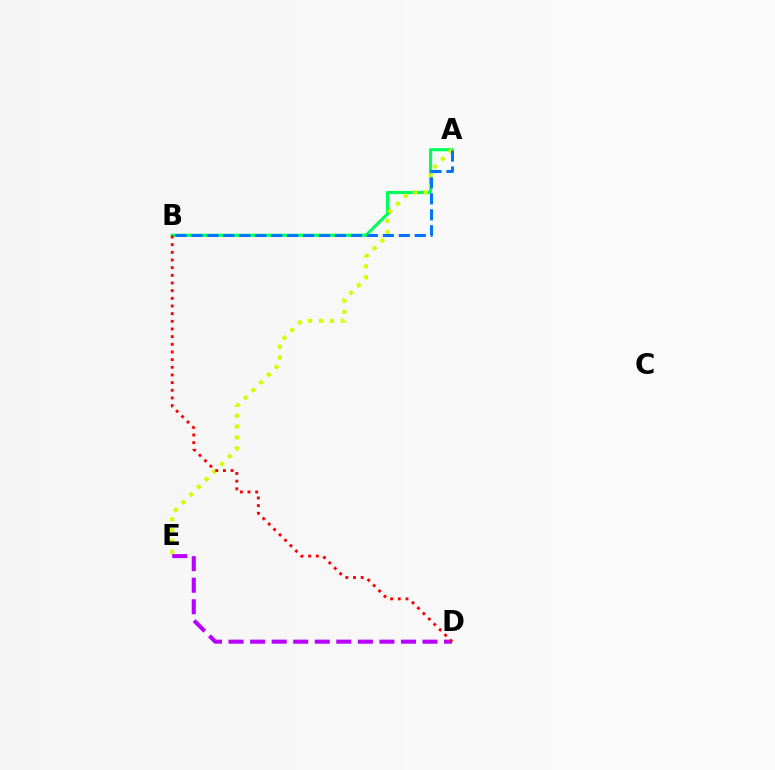{('A', 'B'): [{'color': '#00ff5c', 'line_style': 'solid', 'thickness': 2.28}, {'color': '#0074ff', 'line_style': 'dashed', 'thickness': 2.17}], ('D', 'E'): [{'color': '#b900ff', 'line_style': 'dashed', 'thickness': 2.93}], ('A', 'E'): [{'color': '#d1ff00', 'line_style': 'dotted', 'thickness': 2.95}], ('B', 'D'): [{'color': '#ff0000', 'line_style': 'dotted', 'thickness': 2.08}]}